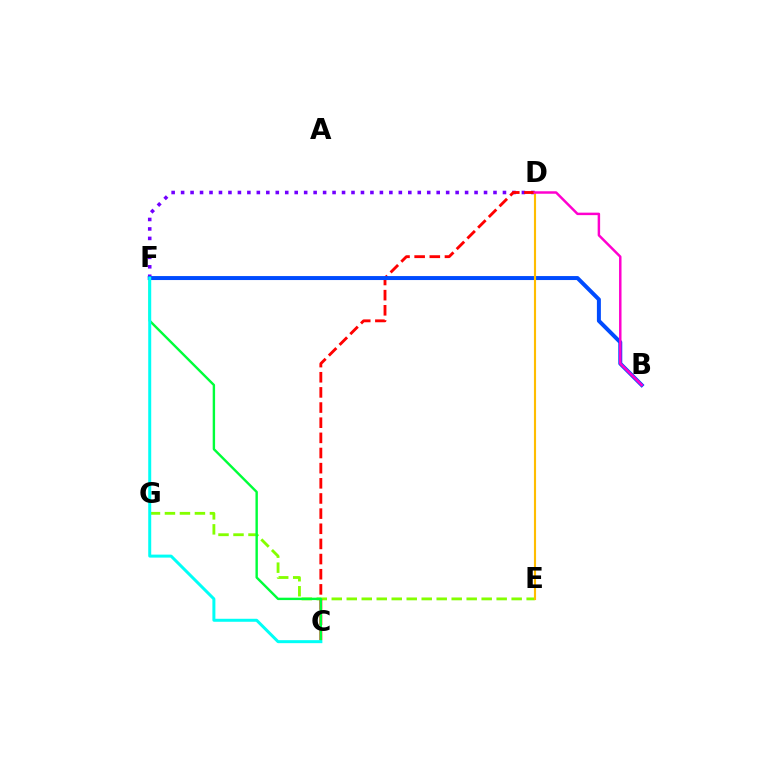{('E', 'G'): [{'color': '#84ff00', 'line_style': 'dashed', 'thickness': 2.04}], ('D', 'F'): [{'color': '#7200ff', 'line_style': 'dotted', 'thickness': 2.57}], ('C', 'D'): [{'color': '#ff0000', 'line_style': 'dashed', 'thickness': 2.06}], ('C', 'F'): [{'color': '#00ff39', 'line_style': 'solid', 'thickness': 1.73}, {'color': '#00fff6', 'line_style': 'solid', 'thickness': 2.16}], ('B', 'F'): [{'color': '#004bff', 'line_style': 'solid', 'thickness': 2.87}], ('D', 'E'): [{'color': '#ffbd00', 'line_style': 'solid', 'thickness': 1.53}], ('B', 'D'): [{'color': '#ff00cf', 'line_style': 'solid', 'thickness': 1.78}]}